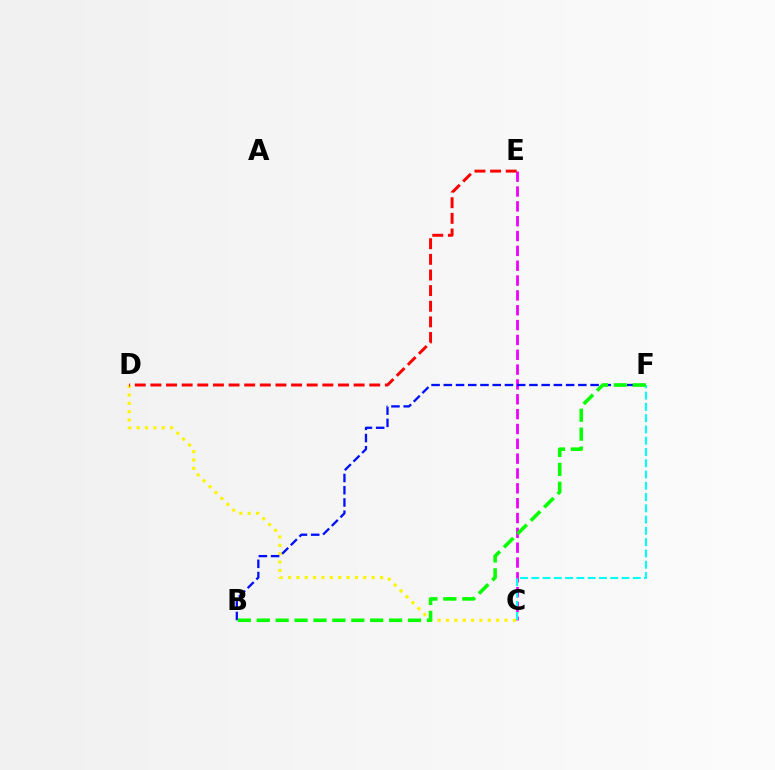{('C', 'D'): [{'color': '#fcf500', 'line_style': 'dotted', 'thickness': 2.27}], ('C', 'E'): [{'color': '#ee00ff', 'line_style': 'dashed', 'thickness': 2.02}], ('B', 'F'): [{'color': '#0010ff', 'line_style': 'dashed', 'thickness': 1.66}, {'color': '#08ff00', 'line_style': 'dashed', 'thickness': 2.57}], ('D', 'E'): [{'color': '#ff0000', 'line_style': 'dashed', 'thickness': 2.12}], ('C', 'F'): [{'color': '#00fff6', 'line_style': 'dashed', 'thickness': 1.53}]}